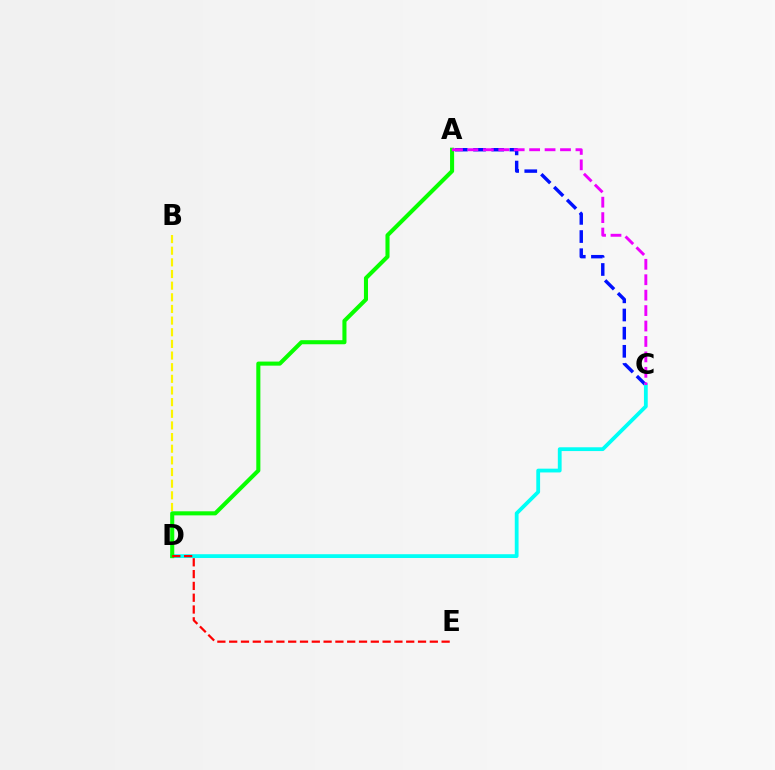{('B', 'D'): [{'color': '#fcf500', 'line_style': 'dashed', 'thickness': 1.58}], ('A', 'C'): [{'color': '#0010ff', 'line_style': 'dashed', 'thickness': 2.47}, {'color': '#ee00ff', 'line_style': 'dashed', 'thickness': 2.1}], ('C', 'D'): [{'color': '#00fff6', 'line_style': 'solid', 'thickness': 2.73}], ('A', 'D'): [{'color': '#08ff00', 'line_style': 'solid', 'thickness': 2.93}], ('D', 'E'): [{'color': '#ff0000', 'line_style': 'dashed', 'thickness': 1.6}]}